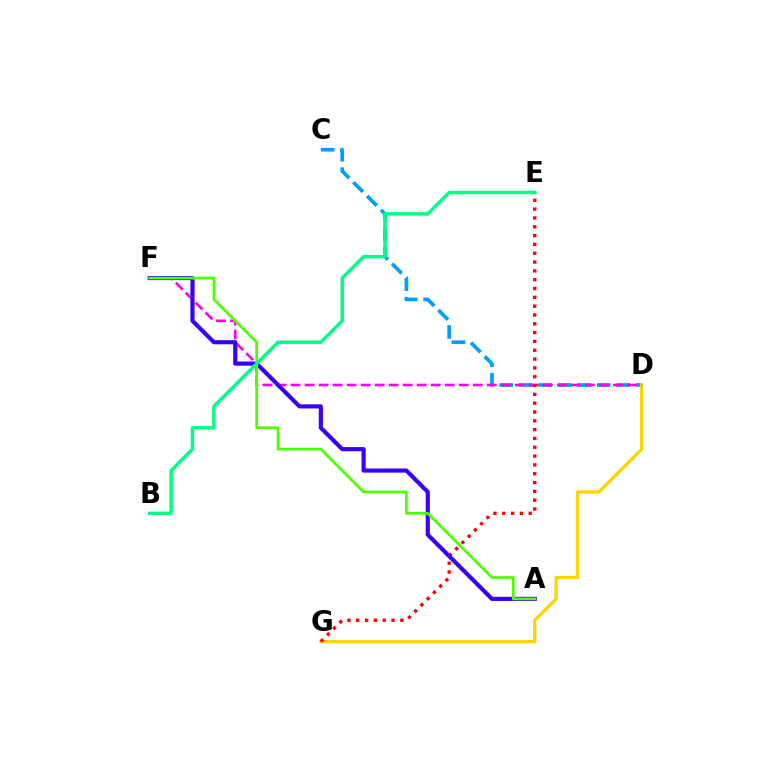{('C', 'D'): [{'color': '#009eff', 'line_style': 'dashed', 'thickness': 2.65}], ('D', 'G'): [{'color': '#ffd500', 'line_style': 'solid', 'thickness': 2.38}], ('D', 'F'): [{'color': '#ff00ed', 'line_style': 'dashed', 'thickness': 1.9}], ('E', 'G'): [{'color': '#ff0000', 'line_style': 'dotted', 'thickness': 2.4}], ('A', 'F'): [{'color': '#3700ff', 'line_style': 'solid', 'thickness': 2.99}, {'color': '#4fff00', 'line_style': 'solid', 'thickness': 1.96}], ('B', 'E'): [{'color': '#00ff86', 'line_style': 'solid', 'thickness': 2.49}]}